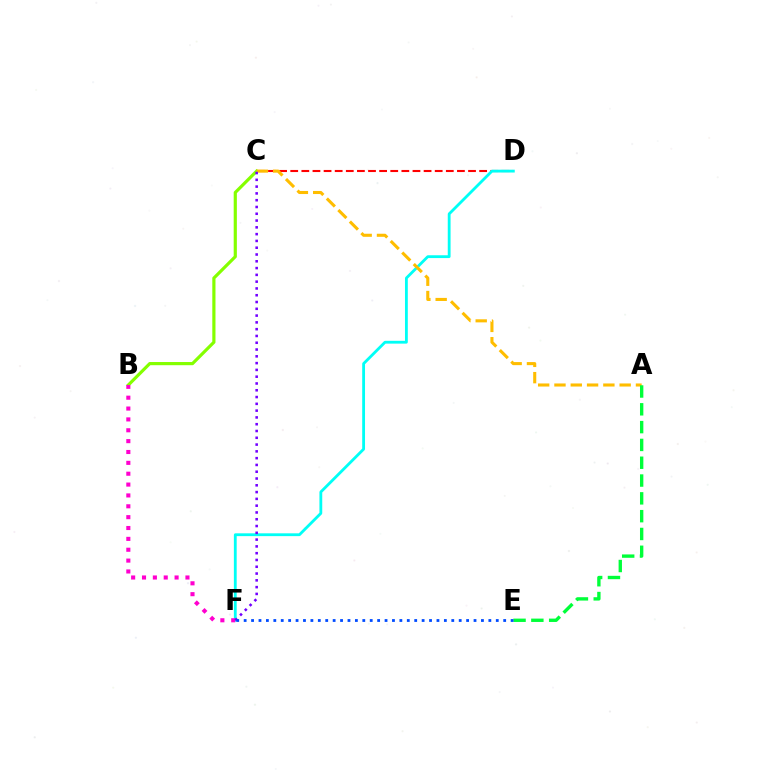{('C', 'D'): [{'color': '#ff0000', 'line_style': 'dashed', 'thickness': 1.51}], ('B', 'C'): [{'color': '#84ff00', 'line_style': 'solid', 'thickness': 2.29}], ('D', 'F'): [{'color': '#00fff6', 'line_style': 'solid', 'thickness': 2.03}], ('A', 'C'): [{'color': '#ffbd00', 'line_style': 'dashed', 'thickness': 2.21}], ('B', 'F'): [{'color': '#ff00cf', 'line_style': 'dotted', 'thickness': 2.95}], ('C', 'F'): [{'color': '#7200ff', 'line_style': 'dotted', 'thickness': 1.84}], ('A', 'E'): [{'color': '#00ff39', 'line_style': 'dashed', 'thickness': 2.42}], ('E', 'F'): [{'color': '#004bff', 'line_style': 'dotted', 'thickness': 2.01}]}